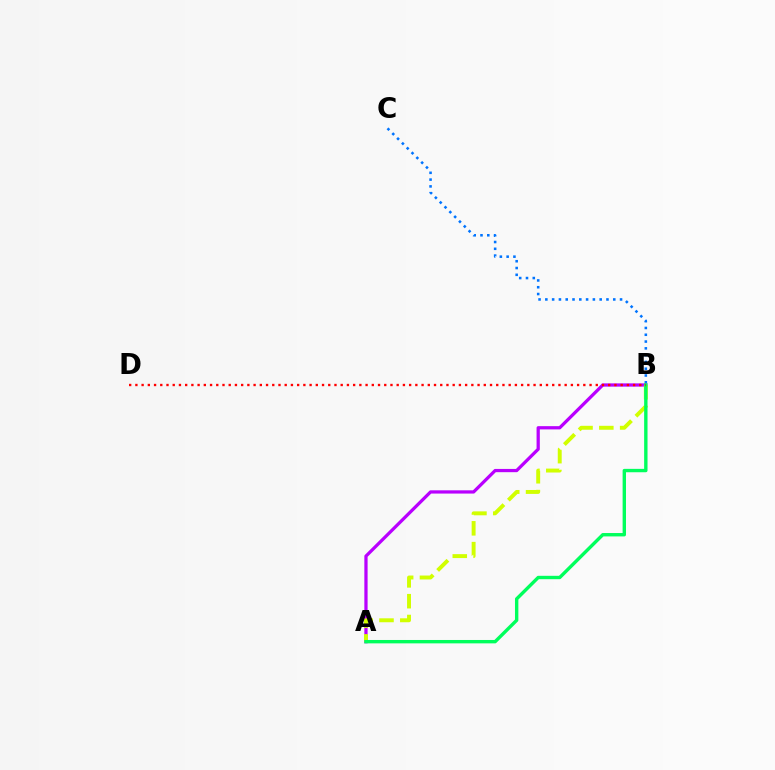{('A', 'B'): [{'color': '#b900ff', 'line_style': 'solid', 'thickness': 2.34}, {'color': '#d1ff00', 'line_style': 'dashed', 'thickness': 2.83}, {'color': '#00ff5c', 'line_style': 'solid', 'thickness': 2.43}], ('B', 'C'): [{'color': '#0074ff', 'line_style': 'dotted', 'thickness': 1.84}], ('B', 'D'): [{'color': '#ff0000', 'line_style': 'dotted', 'thickness': 1.69}]}